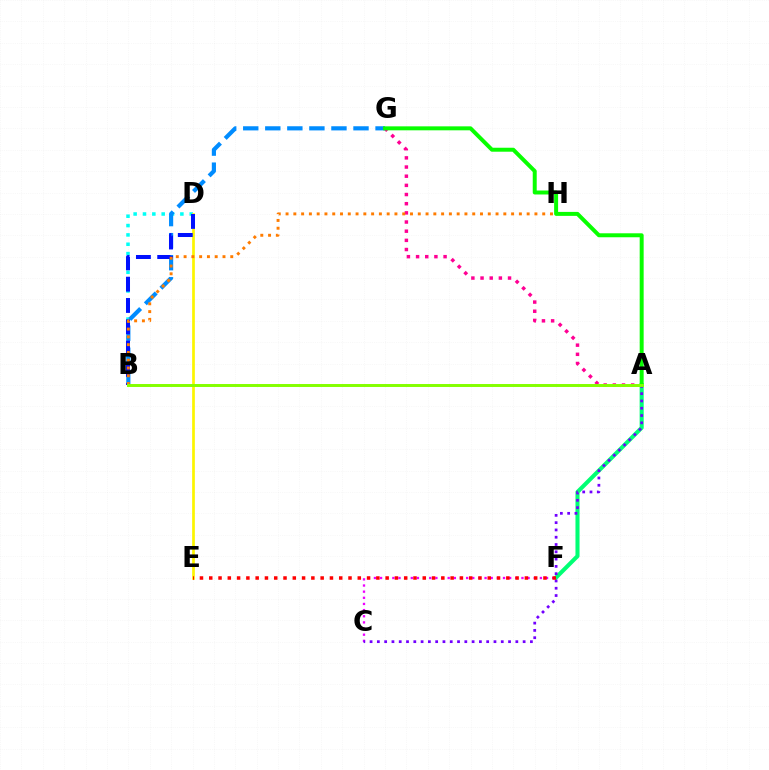{('B', 'D'): [{'color': '#00fff6', 'line_style': 'dotted', 'thickness': 2.54}, {'color': '#0010ff', 'line_style': 'dashed', 'thickness': 2.89}], ('A', 'F'): [{'color': '#00ff74', 'line_style': 'solid', 'thickness': 2.93}], ('A', 'G'): [{'color': '#ff0094', 'line_style': 'dotted', 'thickness': 2.49}, {'color': '#08ff00', 'line_style': 'solid', 'thickness': 2.86}], ('C', 'F'): [{'color': '#ee00ff', 'line_style': 'dotted', 'thickness': 1.67}], ('A', 'C'): [{'color': '#7200ff', 'line_style': 'dotted', 'thickness': 1.98}], ('D', 'E'): [{'color': '#fcf500', 'line_style': 'solid', 'thickness': 1.95}], ('B', 'G'): [{'color': '#008cff', 'line_style': 'dashed', 'thickness': 3.0}], ('B', 'H'): [{'color': '#ff7c00', 'line_style': 'dotted', 'thickness': 2.11}], ('E', 'F'): [{'color': '#ff0000', 'line_style': 'dotted', 'thickness': 2.52}], ('A', 'B'): [{'color': '#84ff00', 'line_style': 'solid', 'thickness': 2.13}]}